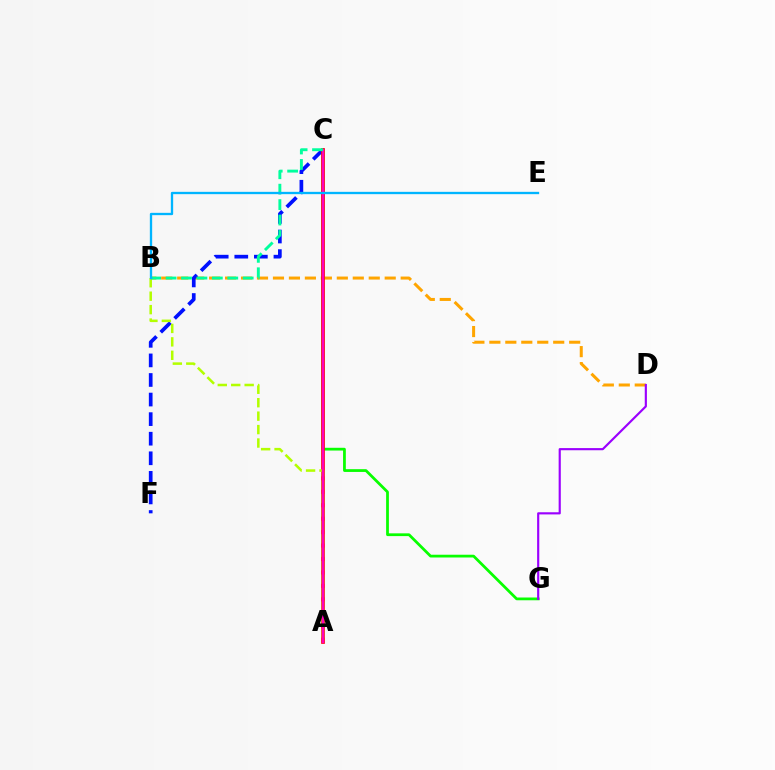{('B', 'D'): [{'color': '#ffa500', 'line_style': 'dashed', 'thickness': 2.17}], ('C', 'G'): [{'color': '#08ff00', 'line_style': 'solid', 'thickness': 1.99}], ('C', 'F'): [{'color': '#0010ff', 'line_style': 'dashed', 'thickness': 2.66}], ('A', 'C'): [{'color': '#ff0000', 'line_style': 'solid', 'thickness': 2.65}, {'color': '#ff00bd', 'line_style': 'solid', 'thickness': 1.76}], ('A', 'B'): [{'color': '#b3ff00', 'line_style': 'dashed', 'thickness': 1.83}], ('D', 'G'): [{'color': '#9b00ff', 'line_style': 'solid', 'thickness': 1.55}], ('B', 'C'): [{'color': '#00ff9d', 'line_style': 'dashed', 'thickness': 2.1}], ('B', 'E'): [{'color': '#00b5ff', 'line_style': 'solid', 'thickness': 1.67}]}